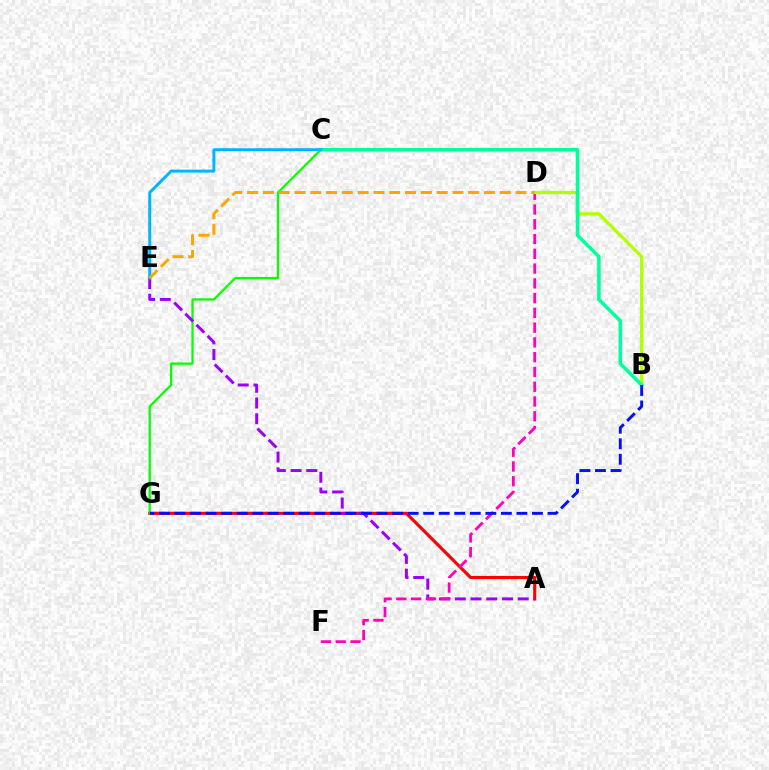{('A', 'G'): [{'color': '#ff0000', 'line_style': 'solid', 'thickness': 2.25}], ('C', 'G'): [{'color': '#08ff00', 'line_style': 'solid', 'thickness': 1.63}], ('A', 'E'): [{'color': '#9b00ff', 'line_style': 'dashed', 'thickness': 2.14}], ('D', 'F'): [{'color': '#ff00bd', 'line_style': 'dashed', 'thickness': 2.01}], ('B', 'D'): [{'color': '#b3ff00', 'line_style': 'solid', 'thickness': 2.36}], ('B', 'C'): [{'color': '#00ff9d', 'line_style': 'solid', 'thickness': 2.54}], ('C', 'E'): [{'color': '#00b5ff', 'line_style': 'solid', 'thickness': 2.13}], ('D', 'E'): [{'color': '#ffa500', 'line_style': 'dashed', 'thickness': 2.15}], ('B', 'G'): [{'color': '#0010ff', 'line_style': 'dashed', 'thickness': 2.11}]}